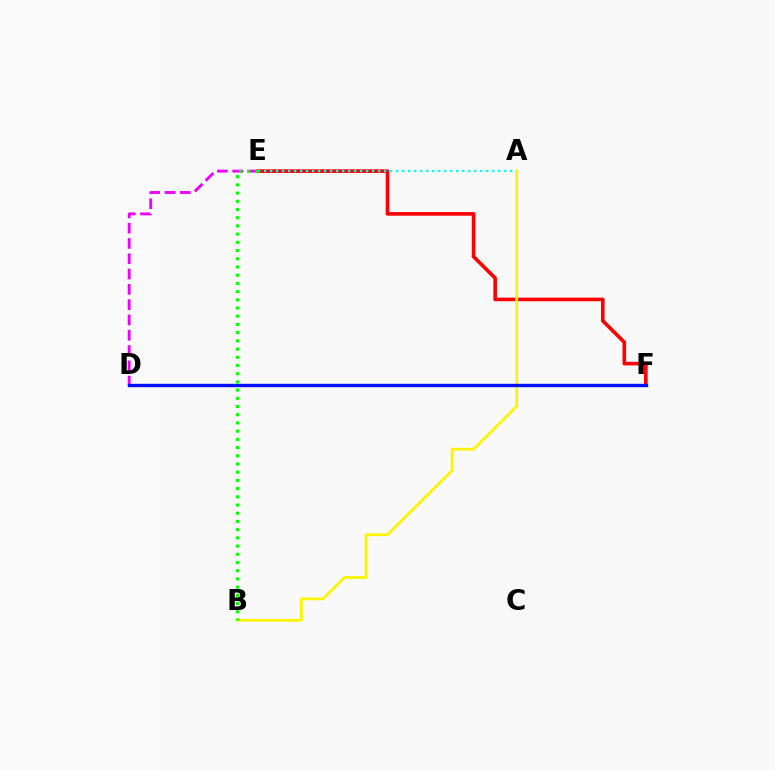{('D', 'E'): [{'color': '#ee00ff', 'line_style': 'dashed', 'thickness': 2.08}], ('E', 'F'): [{'color': '#ff0000', 'line_style': 'solid', 'thickness': 2.6}], ('A', 'E'): [{'color': '#00fff6', 'line_style': 'dotted', 'thickness': 1.63}], ('A', 'B'): [{'color': '#fcf500', 'line_style': 'solid', 'thickness': 1.98}], ('D', 'F'): [{'color': '#0010ff', 'line_style': 'solid', 'thickness': 2.42}], ('B', 'E'): [{'color': '#08ff00', 'line_style': 'dotted', 'thickness': 2.23}]}